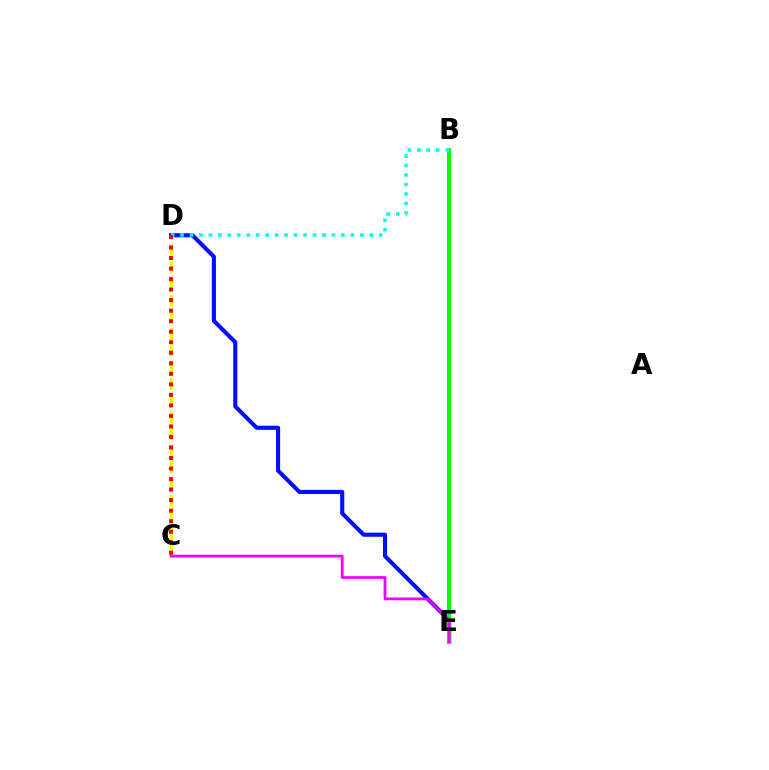{('D', 'E'): [{'color': '#0010ff', 'line_style': 'solid', 'thickness': 2.95}], ('B', 'E'): [{'color': '#08ff00', 'line_style': 'solid', 'thickness': 2.83}], ('C', 'D'): [{'color': '#fcf500', 'line_style': 'dashed', 'thickness': 2.26}, {'color': '#ff0000', 'line_style': 'dotted', 'thickness': 2.86}], ('B', 'D'): [{'color': '#00fff6', 'line_style': 'dotted', 'thickness': 2.57}], ('C', 'E'): [{'color': '#ee00ff', 'line_style': 'solid', 'thickness': 2.0}]}